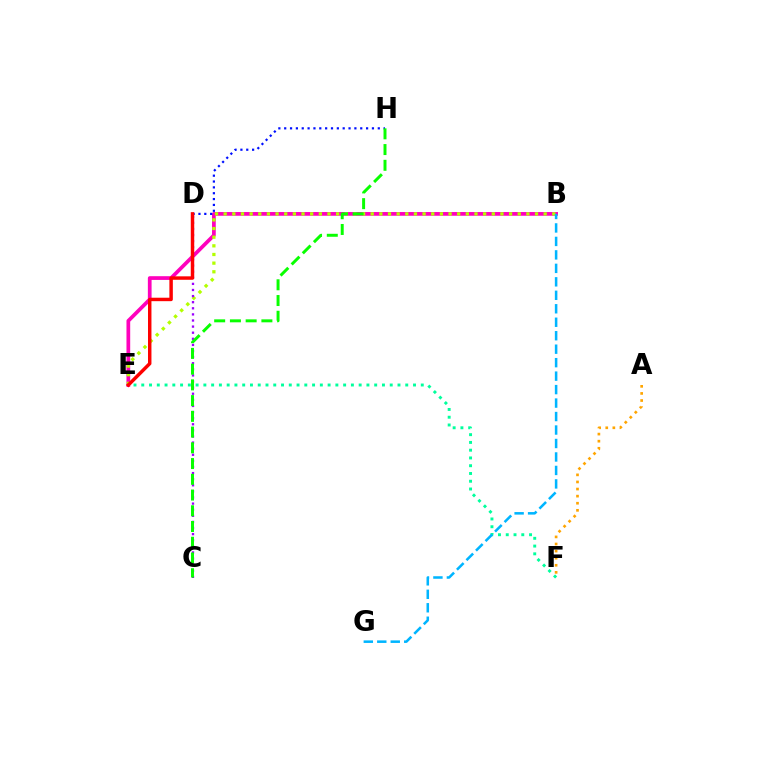{('A', 'F'): [{'color': '#ffa500', 'line_style': 'dotted', 'thickness': 1.93}], ('B', 'E'): [{'color': '#ff00bd', 'line_style': 'solid', 'thickness': 2.68}, {'color': '#b3ff00', 'line_style': 'dotted', 'thickness': 2.35}], ('E', 'F'): [{'color': '#00ff9d', 'line_style': 'dotted', 'thickness': 2.11}], ('B', 'G'): [{'color': '#00b5ff', 'line_style': 'dashed', 'thickness': 1.83}], ('D', 'H'): [{'color': '#0010ff', 'line_style': 'dotted', 'thickness': 1.59}], ('C', 'D'): [{'color': '#9b00ff', 'line_style': 'dotted', 'thickness': 1.66}], ('D', 'E'): [{'color': '#ff0000', 'line_style': 'solid', 'thickness': 2.49}], ('C', 'H'): [{'color': '#08ff00', 'line_style': 'dashed', 'thickness': 2.14}]}